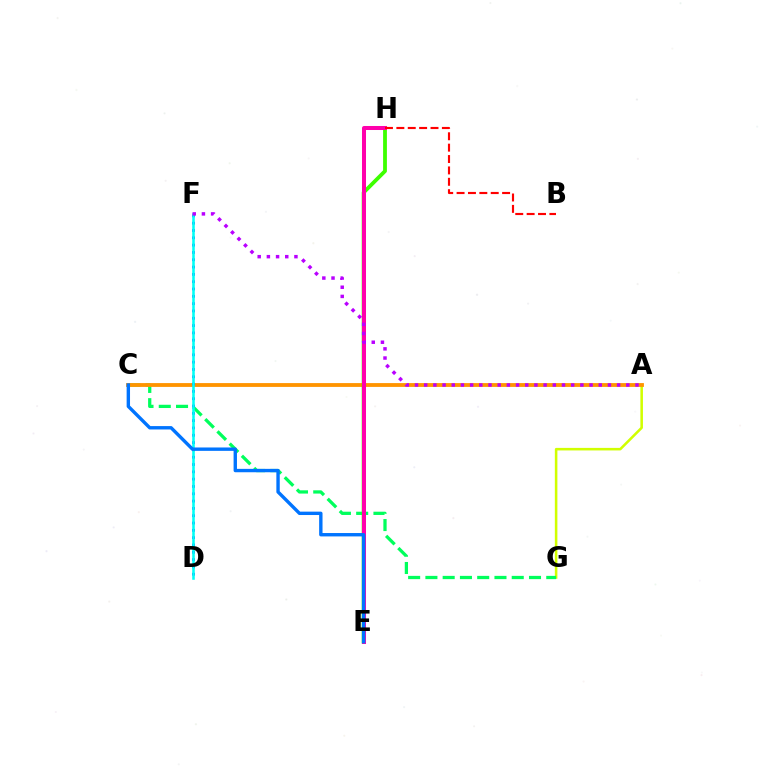{('A', 'G'): [{'color': '#d1ff00', 'line_style': 'solid', 'thickness': 1.84}], ('C', 'G'): [{'color': '#00ff5c', 'line_style': 'dashed', 'thickness': 2.35}], ('A', 'C'): [{'color': '#ff9400', 'line_style': 'solid', 'thickness': 2.75}], ('E', 'H'): [{'color': '#3dff00', 'line_style': 'solid', 'thickness': 2.73}, {'color': '#ff00ac', 'line_style': 'solid', 'thickness': 2.89}], ('D', 'F'): [{'color': '#2500ff', 'line_style': 'dotted', 'thickness': 1.99}, {'color': '#00fff6', 'line_style': 'solid', 'thickness': 1.84}], ('C', 'E'): [{'color': '#0074ff', 'line_style': 'solid', 'thickness': 2.44}], ('B', 'H'): [{'color': '#ff0000', 'line_style': 'dashed', 'thickness': 1.55}], ('A', 'F'): [{'color': '#b900ff', 'line_style': 'dotted', 'thickness': 2.5}]}